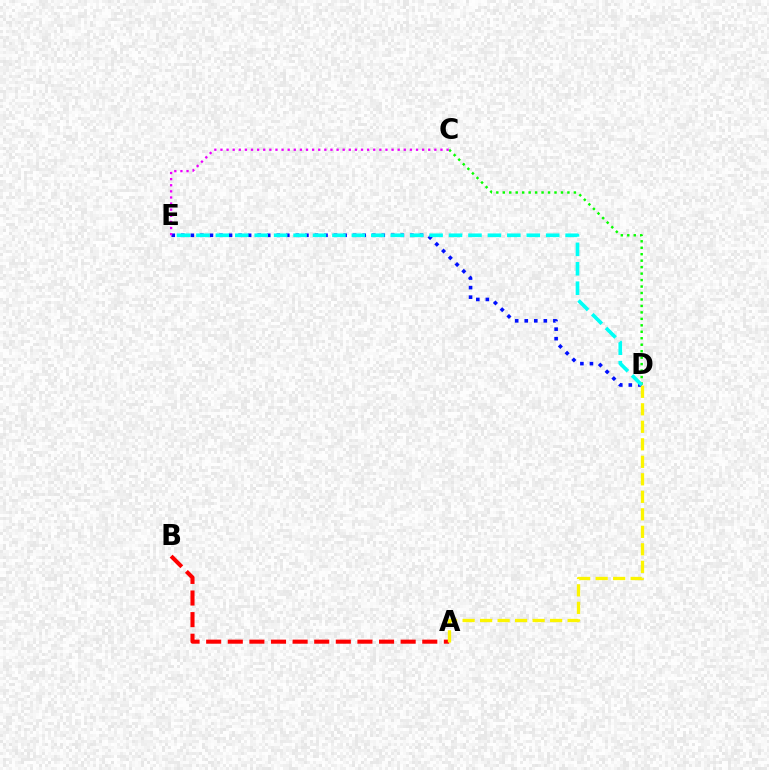{('C', 'D'): [{'color': '#08ff00', 'line_style': 'dotted', 'thickness': 1.76}], ('D', 'E'): [{'color': '#0010ff', 'line_style': 'dotted', 'thickness': 2.59}, {'color': '#00fff6', 'line_style': 'dashed', 'thickness': 2.64}], ('A', 'B'): [{'color': '#ff0000', 'line_style': 'dashed', 'thickness': 2.94}], ('A', 'D'): [{'color': '#fcf500', 'line_style': 'dashed', 'thickness': 2.38}], ('C', 'E'): [{'color': '#ee00ff', 'line_style': 'dotted', 'thickness': 1.66}]}